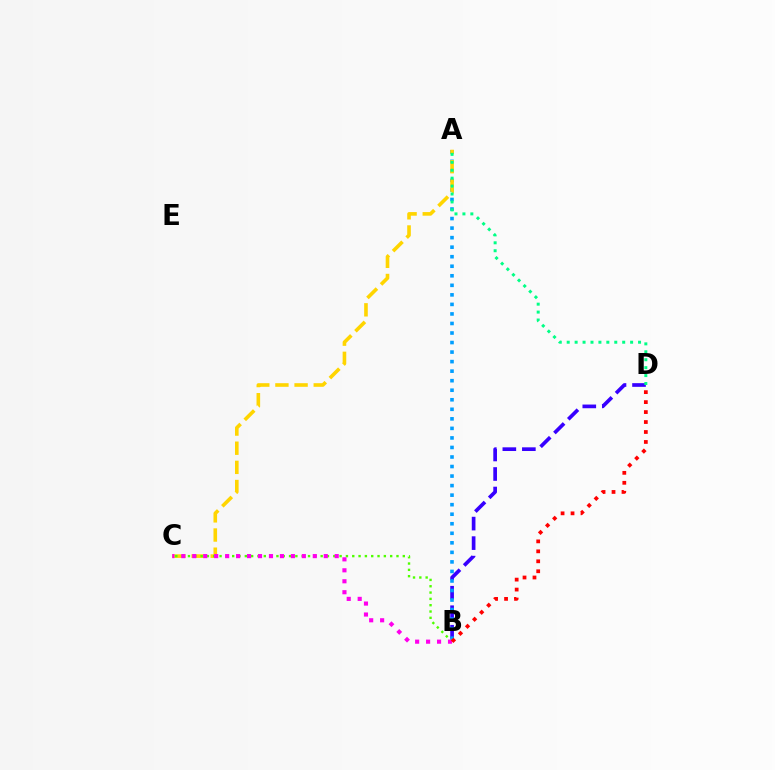{('B', 'D'): [{'color': '#3700ff', 'line_style': 'dashed', 'thickness': 2.65}, {'color': '#ff0000', 'line_style': 'dotted', 'thickness': 2.71}], ('A', 'B'): [{'color': '#009eff', 'line_style': 'dotted', 'thickness': 2.59}], ('A', 'C'): [{'color': '#ffd500', 'line_style': 'dashed', 'thickness': 2.6}], ('B', 'C'): [{'color': '#4fff00', 'line_style': 'dotted', 'thickness': 1.72}, {'color': '#ff00ed', 'line_style': 'dotted', 'thickness': 2.98}], ('A', 'D'): [{'color': '#00ff86', 'line_style': 'dotted', 'thickness': 2.15}]}